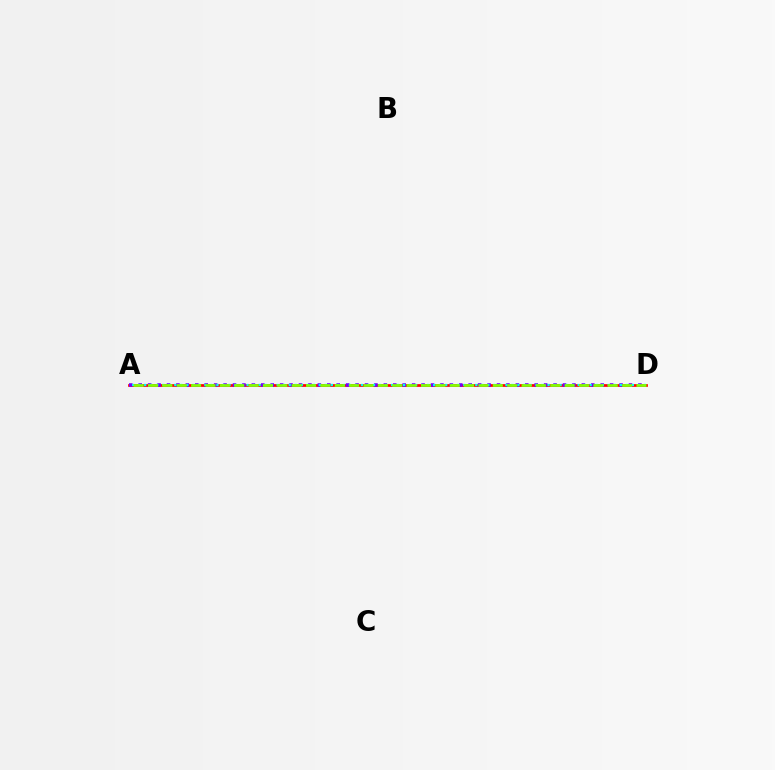{('A', 'D'): [{'color': '#ff0000', 'line_style': 'solid', 'thickness': 1.96}, {'color': '#7200ff', 'line_style': 'dotted', 'thickness': 2.56}, {'color': '#00fff6', 'line_style': 'dotted', 'thickness': 1.64}, {'color': '#84ff00', 'line_style': 'dashed', 'thickness': 1.95}]}